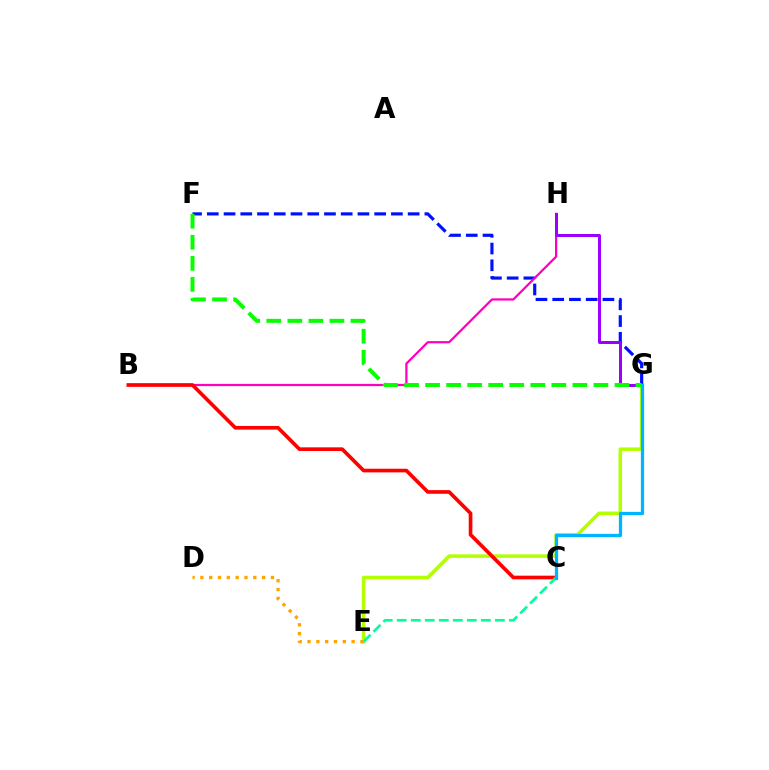{('E', 'G'): [{'color': '#b3ff00', 'line_style': 'solid', 'thickness': 2.55}], ('F', 'G'): [{'color': '#0010ff', 'line_style': 'dashed', 'thickness': 2.27}, {'color': '#08ff00', 'line_style': 'dashed', 'thickness': 2.86}], ('B', 'H'): [{'color': '#ff00bd', 'line_style': 'solid', 'thickness': 1.6}], ('D', 'E'): [{'color': '#ffa500', 'line_style': 'dotted', 'thickness': 2.4}], ('B', 'C'): [{'color': '#ff0000', 'line_style': 'solid', 'thickness': 2.63}], ('C', 'E'): [{'color': '#00ff9d', 'line_style': 'dashed', 'thickness': 1.9}], ('G', 'H'): [{'color': '#9b00ff', 'line_style': 'solid', 'thickness': 2.17}], ('C', 'G'): [{'color': '#00b5ff', 'line_style': 'solid', 'thickness': 2.35}]}